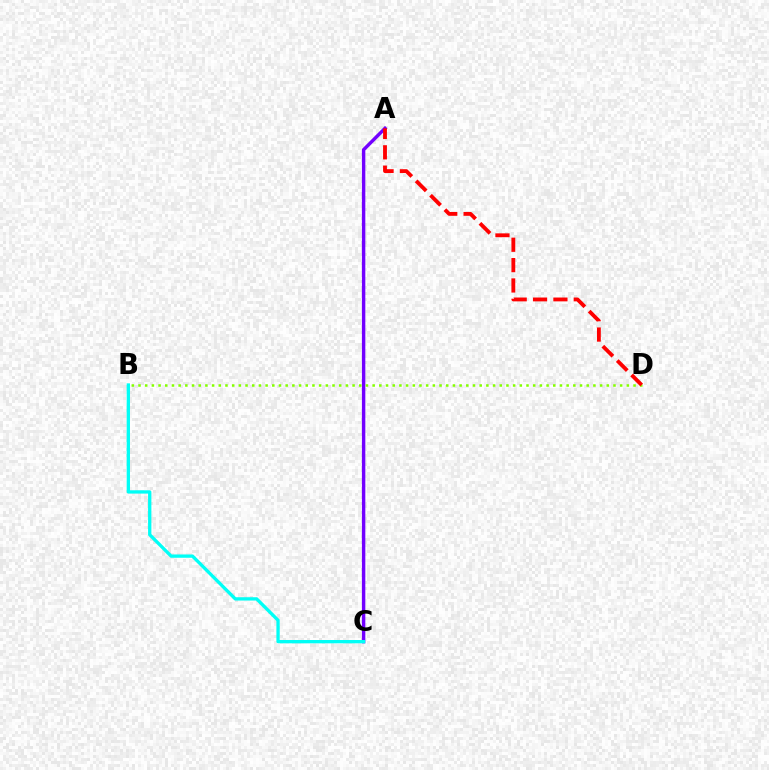{('A', 'C'): [{'color': '#7200ff', 'line_style': 'solid', 'thickness': 2.46}], ('B', 'D'): [{'color': '#84ff00', 'line_style': 'dotted', 'thickness': 1.82}], ('B', 'C'): [{'color': '#00fff6', 'line_style': 'solid', 'thickness': 2.38}], ('A', 'D'): [{'color': '#ff0000', 'line_style': 'dashed', 'thickness': 2.77}]}